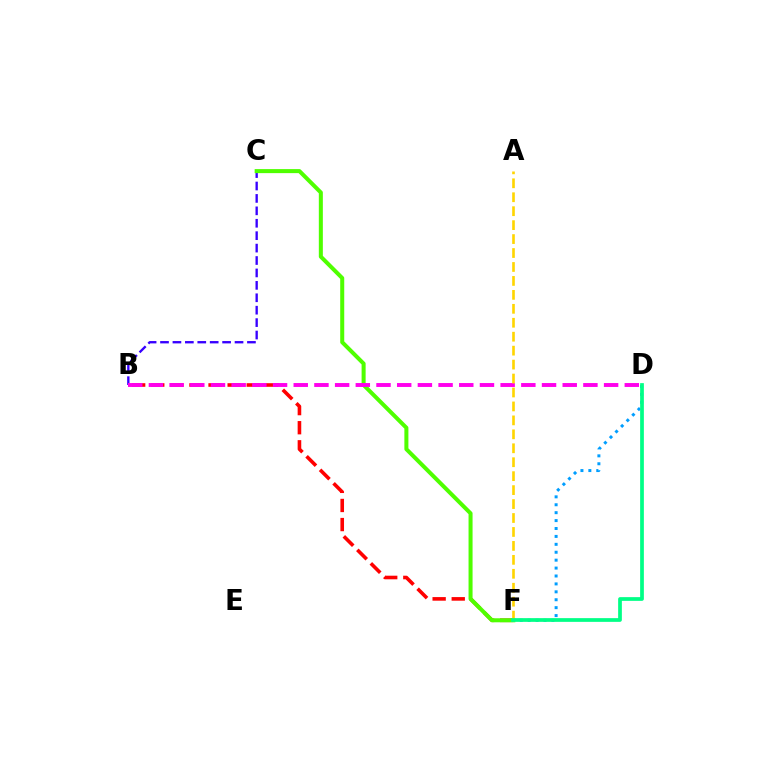{('B', 'F'): [{'color': '#ff0000', 'line_style': 'dashed', 'thickness': 2.59}], ('B', 'C'): [{'color': '#3700ff', 'line_style': 'dashed', 'thickness': 1.69}], ('D', 'F'): [{'color': '#009eff', 'line_style': 'dotted', 'thickness': 2.15}, {'color': '#00ff86', 'line_style': 'solid', 'thickness': 2.68}], ('C', 'F'): [{'color': '#4fff00', 'line_style': 'solid', 'thickness': 2.9}], ('B', 'D'): [{'color': '#ff00ed', 'line_style': 'dashed', 'thickness': 2.81}], ('A', 'F'): [{'color': '#ffd500', 'line_style': 'dashed', 'thickness': 1.89}]}